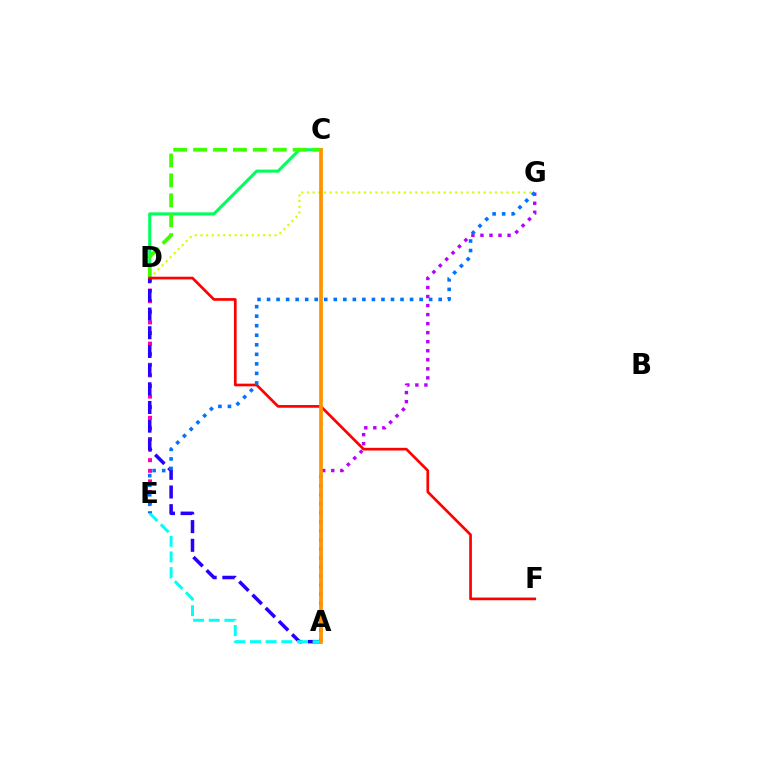{('D', 'E'): [{'color': '#ff00ac', 'line_style': 'dotted', 'thickness': 2.88}], ('C', 'D'): [{'color': '#00ff5c', 'line_style': 'solid', 'thickness': 2.2}, {'color': '#3dff00', 'line_style': 'dashed', 'thickness': 2.7}], ('D', 'G'): [{'color': '#d1ff00', 'line_style': 'dotted', 'thickness': 1.55}], ('A', 'G'): [{'color': '#b900ff', 'line_style': 'dotted', 'thickness': 2.46}], ('A', 'D'): [{'color': '#2500ff', 'line_style': 'dashed', 'thickness': 2.54}], ('D', 'F'): [{'color': '#ff0000', 'line_style': 'solid', 'thickness': 1.94}], ('A', 'E'): [{'color': '#00fff6', 'line_style': 'dashed', 'thickness': 2.13}], ('A', 'C'): [{'color': '#ff9400', 'line_style': 'solid', 'thickness': 2.68}], ('E', 'G'): [{'color': '#0074ff', 'line_style': 'dotted', 'thickness': 2.59}]}